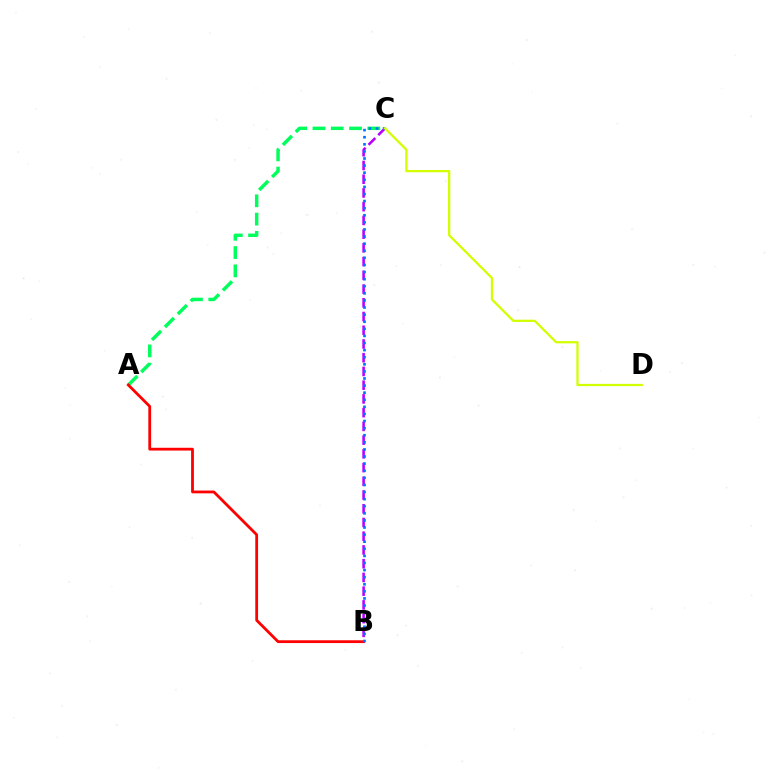{('A', 'C'): [{'color': '#00ff5c', 'line_style': 'dashed', 'thickness': 2.48}], ('A', 'B'): [{'color': '#ff0000', 'line_style': 'solid', 'thickness': 2.01}], ('B', 'C'): [{'color': '#b900ff', 'line_style': 'dashed', 'thickness': 1.87}, {'color': '#0074ff', 'line_style': 'dotted', 'thickness': 1.93}], ('C', 'D'): [{'color': '#d1ff00', 'line_style': 'solid', 'thickness': 1.63}]}